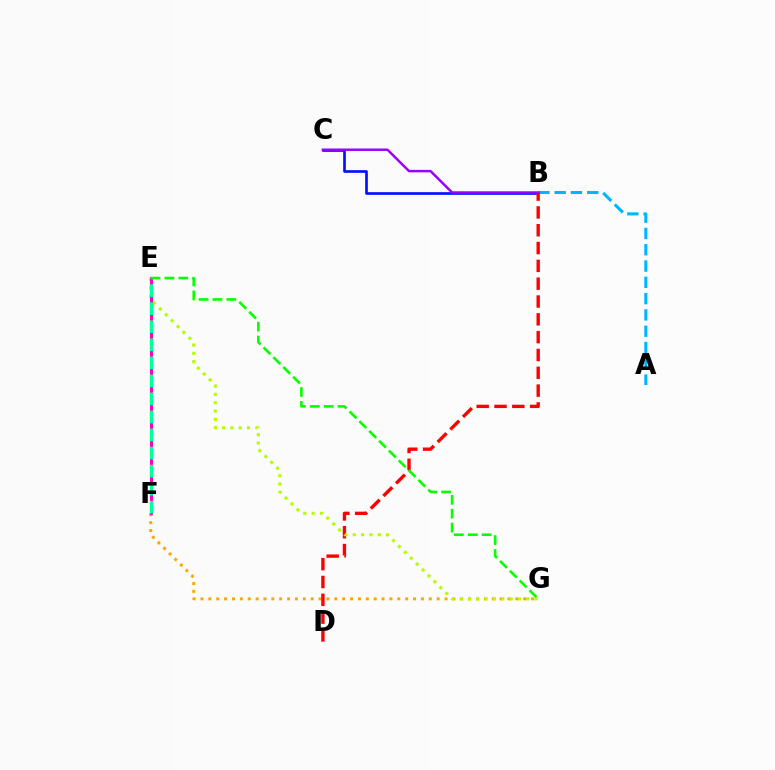{('B', 'C'): [{'color': '#0010ff', 'line_style': 'solid', 'thickness': 1.92}, {'color': '#9b00ff', 'line_style': 'solid', 'thickness': 1.77}], ('A', 'B'): [{'color': '#00b5ff', 'line_style': 'dashed', 'thickness': 2.21}], ('F', 'G'): [{'color': '#ffa500', 'line_style': 'dotted', 'thickness': 2.14}], ('B', 'D'): [{'color': '#ff0000', 'line_style': 'dashed', 'thickness': 2.42}], ('E', 'G'): [{'color': '#b3ff00', 'line_style': 'dotted', 'thickness': 2.26}, {'color': '#08ff00', 'line_style': 'dashed', 'thickness': 1.89}], ('E', 'F'): [{'color': '#ff00bd', 'line_style': 'solid', 'thickness': 2.12}, {'color': '#00ff9d', 'line_style': 'dashed', 'thickness': 2.45}]}